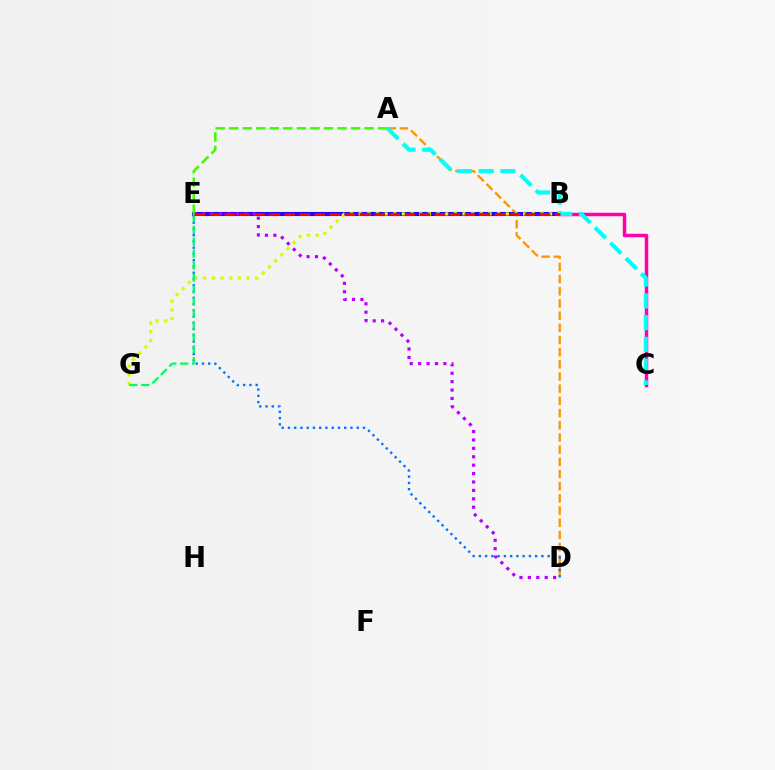{('A', 'D'): [{'color': '#ff9400', 'line_style': 'dashed', 'thickness': 1.66}], ('B', 'C'): [{'color': '#ff00ac', 'line_style': 'solid', 'thickness': 2.5}], ('B', 'E'): [{'color': '#2500ff', 'line_style': 'solid', 'thickness': 2.93}, {'color': '#ff0000', 'line_style': 'dashed', 'thickness': 2.04}], ('A', 'C'): [{'color': '#00fff6', 'line_style': 'dashed', 'thickness': 2.95}], ('D', 'E'): [{'color': '#0074ff', 'line_style': 'dotted', 'thickness': 1.7}, {'color': '#b900ff', 'line_style': 'dotted', 'thickness': 2.28}], ('B', 'G'): [{'color': '#d1ff00', 'line_style': 'dotted', 'thickness': 2.35}], ('A', 'E'): [{'color': '#3dff00', 'line_style': 'dashed', 'thickness': 1.84}], ('E', 'G'): [{'color': '#00ff5c', 'line_style': 'dashed', 'thickness': 1.62}]}